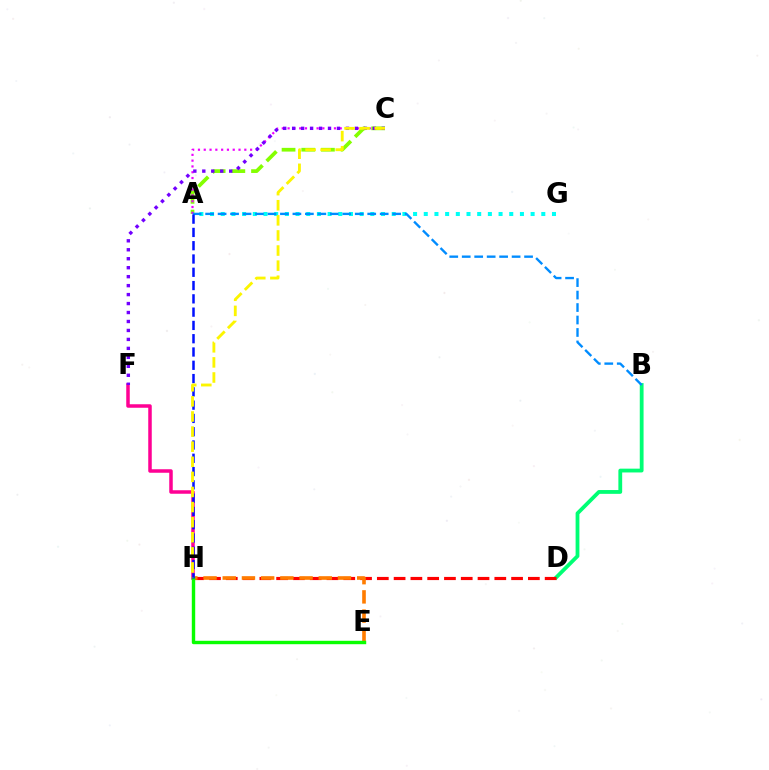{('B', 'D'): [{'color': '#00ff74', 'line_style': 'solid', 'thickness': 2.74}], ('A', 'C'): [{'color': '#84ff00', 'line_style': 'dashed', 'thickness': 2.67}, {'color': '#ee00ff', 'line_style': 'dotted', 'thickness': 1.57}], ('F', 'H'): [{'color': '#ff0094', 'line_style': 'solid', 'thickness': 2.53}], ('D', 'H'): [{'color': '#ff0000', 'line_style': 'dashed', 'thickness': 2.28}], ('A', 'G'): [{'color': '#00fff6', 'line_style': 'dotted', 'thickness': 2.9}], ('E', 'H'): [{'color': '#ff7c00', 'line_style': 'dashed', 'thickness': 2.61}, {'color': '#08ff00', 'line_style': 'solid', 'thickness': 2.45}], ('C', 'F'): [{'color': '#7200ff', 'line_style': 'dotted', 'thickness': 2.44}], ('A', 'B'): [{'color': '#008cff', 'line_style': 'dashed', 'thickness': 1.69}], ('A', 'H'): [{'color': '#0010ff', 'line_style': 'dashed', 'thickness': 1.8}], ('C', 'H'): [{'color': '#fcf500', 'line_style': 'dashed', 'thickness': 2.05}]}